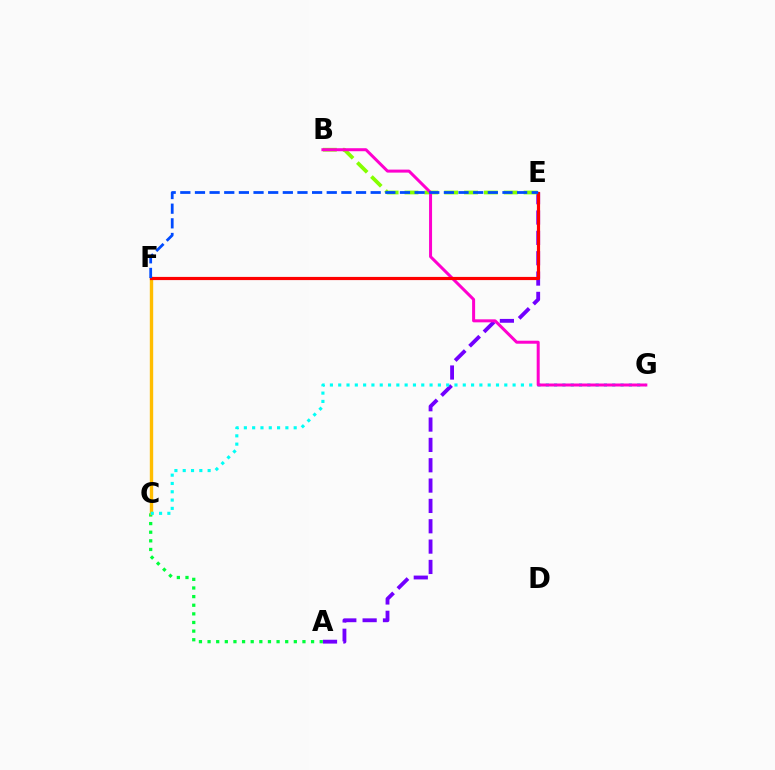{('A', 'E'): [{'color': '#7200ff', 'line_style': 'dashed', 'thickness': 2.76}], ('A', 'C'): [{'color': '#00ff39', 'line_style': 'dotted', 'thickness': 2.34}], ('C', 'F'): [{'color': '#ffbd00', 'line_style': 'solid', 'thickness': 2.43}], ('C', 'G'): [{'color': '#00fff6', 'line_style': 'dotted', 'thickness': 2.26}], ('B', 'E'): [{'color': '#84ff00', 'line_style': 'dashed', 'thickness': 2.7}], ('B', 'G'): [{'color': '#ff00cf', 'line_style': 'solid', 'thickness': 2.16}], ('E', 'F'): [{'color': '#ff0000', 'line_style': 'solid', 'thickness': 2.29}, {'color': '#004bff', 'line_style': 'dashed', 'thickness': 1.99}]}